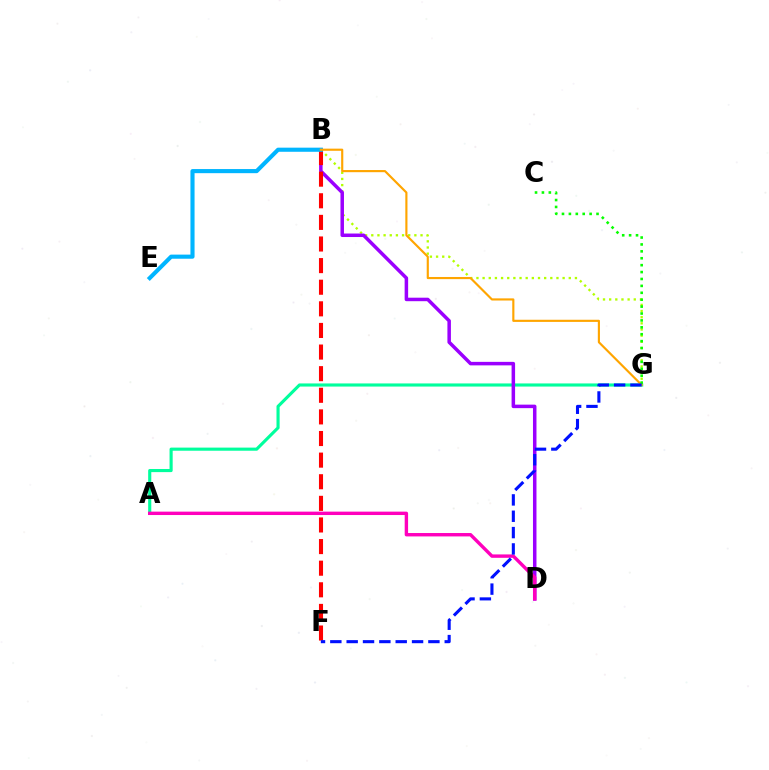{('B', 'G'): [{'color': '#b3ff00', 'line_style': 'dotted', 'thickness': 1.67}, {'color': '#ffa500', 'line_style': 'solid', 'thickness': 1.55}], ('A', 'G'): [{'color': '#00ff9d', 'line_style': 'solid', 'thickness': 2.25}], ('B', 'D'): [{'color': '#9b00ff', 'line_style': 'solid', 'thickness': 2.52}], ('B', 'F'): [{'color': '#ff0000', 'line_style': 'dashed', 'thickness': 2.94}], ('B', 'E'): [{'color': '#00b5ff', 'line_style': 'solid', 'thickness': 2.96}], ('A', 'D'): [{'color': '#ff00bd', 'line_style': 'solid', 'thickness': 2.44}], ('C', 'G'): [{'color': '#08ff00', 'line_style': 'dotted', 'thickness': 1.88}], ('F', 'G'): [{'color': '#0010ff', 'line_style': 'dashed', 'thickness': 2.22}]}